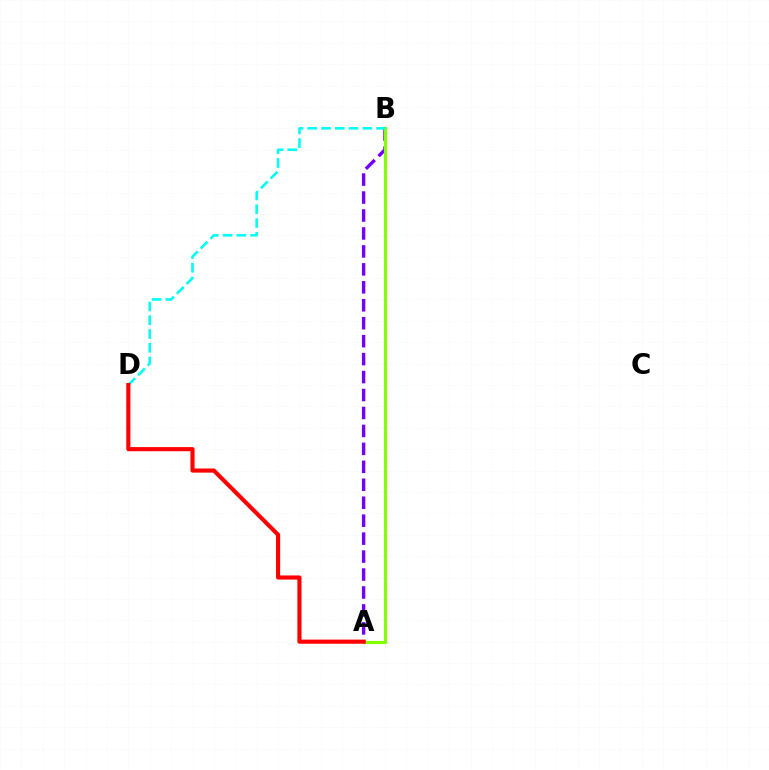{('A', 'B'): [{'color': '#7200ff', 'line_style': 'dashed', 'thickness': 2.44}, {'color': '#84ff00', 'line_style': 'solid', 'thickness': 2.26}], ('B', 'D'): [{'color': '#00fff6', 'line_style': 'dashed', 'thickness': 1.87}], ('A', 'D'): [{'color': '#ff0000', 'line_style': 'solid', 'thickness': 2.97}]}